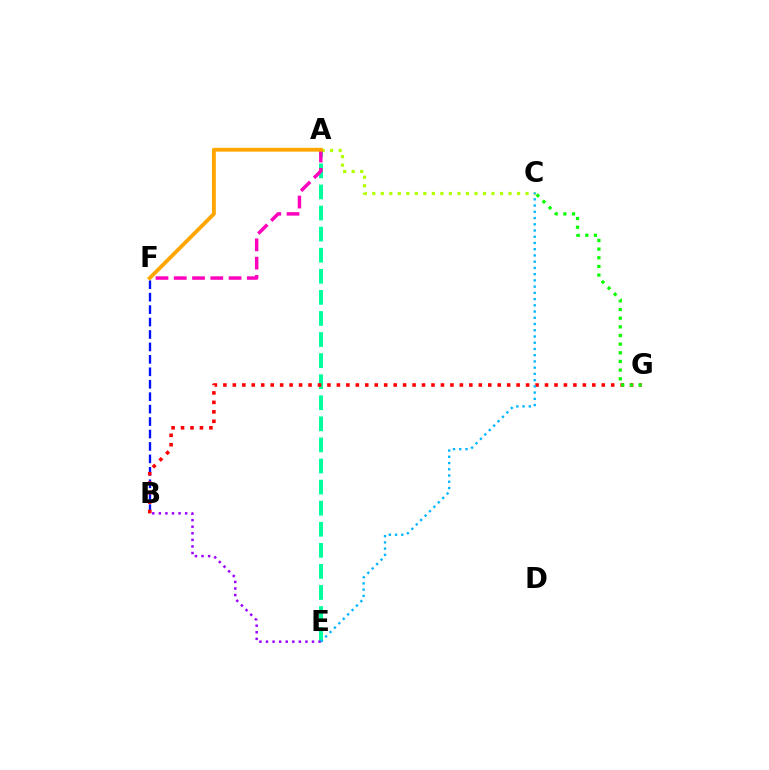{('A', 'E'): [{'color': '#00ff9d', 'line_style': 'dashed', 'thickness': 2.86}], ('A', 'C'): [{'color': '#b3ff00', 'line_style': 'dotted', 'thickness': 2.31}], ('B', 'F'): [{'color': '#0010ff', 'line_style': 'dashed', 'thickness': 1.69}], ('B', 'G'): [{'color': '#ff0000', 'line_style': 'dotted', 'thickness': 2.57}], ('A', 'F'): [{'color': '#ff00bd', 'line_style': 'dashed', 'thickness': 2.48}, {'color': '#ffa500', 'line_style': 'solid', 'thickness': 2.75}], ('B', 'E'): [{'color': '#9b00ff', 'line_style': 'dotted', 'thickness': 1.79}], ('C', 'E'): [{'color': '#00b5ff', 'line_style': 'dotted', 'thickness': 1.69}], ('C', 'G'): [{'color': '#08ff00', 'line_style': 'dotted', 'thickness': 2.35}]}